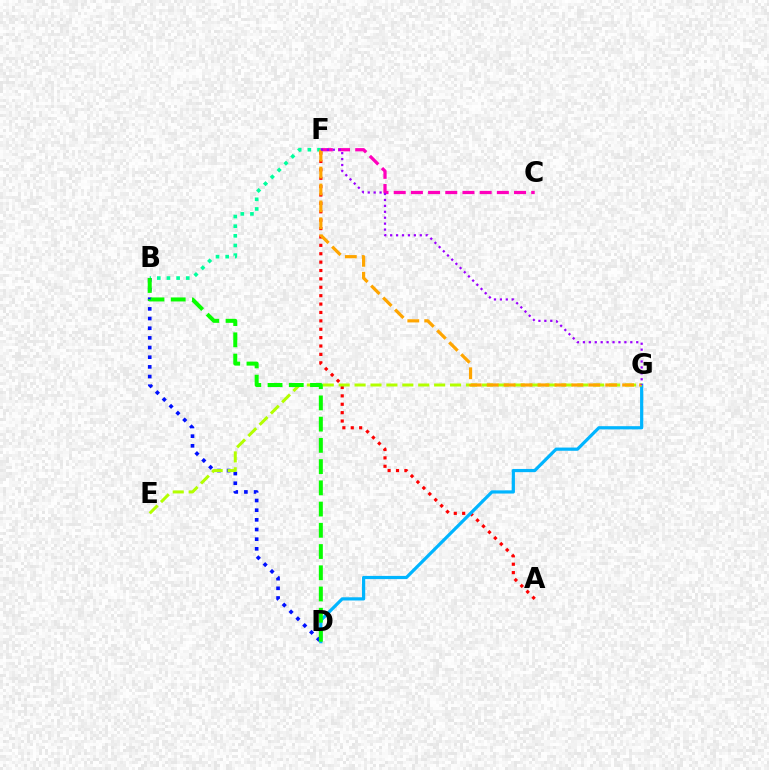{('B', 'F'): [{'color': '#00ff9d', 'line_style': 'dotted', 'thickness': 2.62}], ('C', 'F'): [{'color': '#ff00bd', 'line_style': 'dashed', 'thickness': 2.33}], ('A', 'F'): [{'color': '#ff0000', 'line_style': 'dotted', 'thickness': 2.28}], ('D', 'G'): [{'color': '#00b5ff', 'line_style': 'solid', 'thickness': 2.31}], ('B', 'D'): [{'color': '#0010ff', 'line_style': 'dotted', 'thickness': 2.63}, {'color': '#08ff00', 'line_style': 'dashed', 'thickness': 2.88}], ('E', 'G'): [{'color': '#b3ff00', 'line_style': 'dashed', 'thickness': 2.16}], ('F', 'G'): [{'color': '#ffa500', 'line_style': 'dashed', 'thickness': 2.3}, {'color': '#9b00ff', 'line_style': 'dotted', 'thickness': 1.61}]}